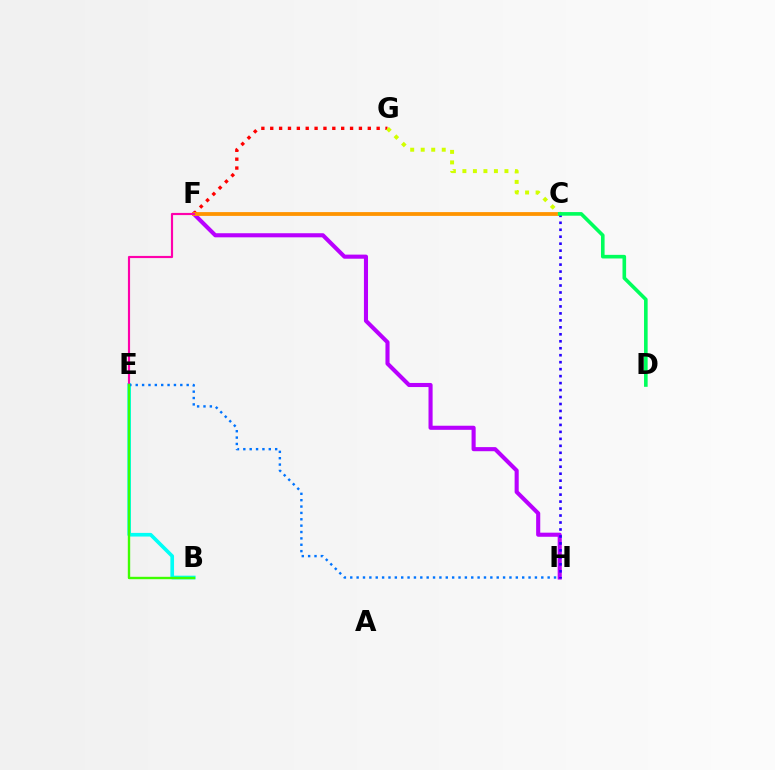{('B', 'E'): [{'color': '#00fff6', 'line_style': 'solid', 'thickness': 2.63}, {'color': '#3dff00', 'line_style': 'solid', 'thickness': 1.71}], ('F', 'H'): [{'color': '#b900ff', 'line_style': 'solid', 'thickness': 2.95}], ('F', 'G'): [{'color': '#ff0000', 'line_style': 'dotted', 'thickness': 2.41}], ('C', 'F'): [{'color': '#ff9400', 'line_style': 'solid', 'thickness': 2.73}], ('E', 'F'): [{'color': '#ff00ac', 'line_style': 'solid', 'thickness': 1.56}], ('E', 'H'): [{'color': '#0074ff', 'line_style': 'dotted', 'thickness': 1.73}], ('C', 'H'): [{'color': '#2500ff', 'line_style': 'dotted', 'thickness': 1.89}], ('C', 'G'): [{'color': '#d1ff00', 'line_style': 'dotted', 'thickness': 2.86}], ('C', 'D'): [{'color': '#00ff5c', 'line_style': 'solid', 'thickness': 2.6}]}